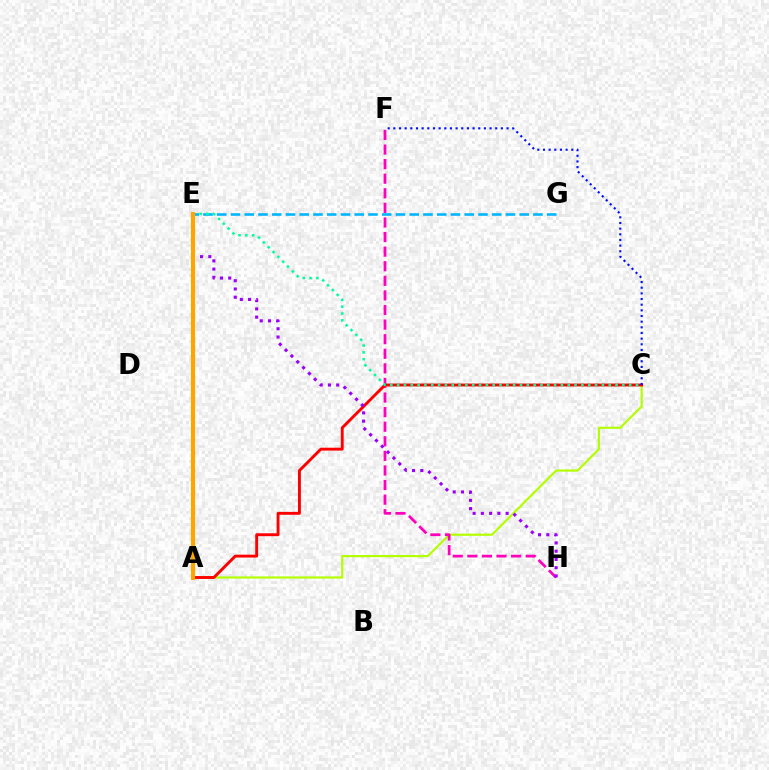{('A', 'E'): [{'color': '#08ff00', 'line_style': 'dashed', 'thickness': 1.81}, {'color': '#ffa500', 'line_style': 'solid', 'thickness': 2.98}], ('A', 'C'): [{'color': '#b3ff00', 'line_style': 'solid', 'thickness': 1.57}, {'color': '#ff0000', 'line_style': 'solid', 'thickness': 2.08}], ('F', 'H'): [{'color': '#ff00bd', 'line_style': 'dashed', 'thickness': 1.98}], ('C', 'F'): [{'color': '#0010ff', 'line_style': 'dotted', 'thickness': 1.54}], ('E', 'G'): [{'color': '#00b5ff', 'line_style': 'dashed', 'thickness': 1.87}], ('C', 'E'): [{'color': '#00ff9d', 'line_style': 'dotted', 'thickness': 1.85}], ('E', 'H'): [{'color': '#9b00ff', 'line_style': 'dotted', 'thickness': 2.24}]}